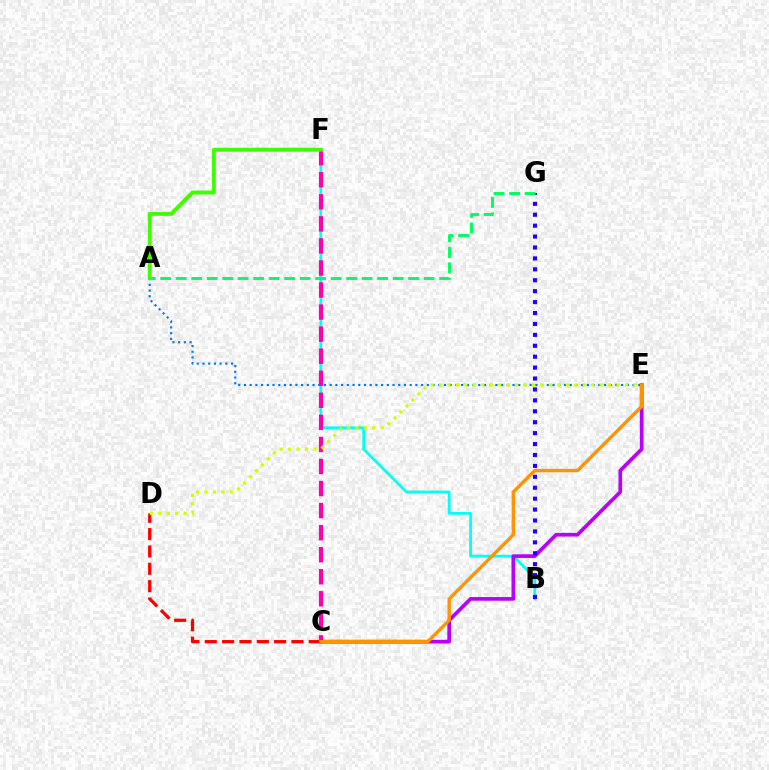{('B', 'F'): [{'color': '#00fff6', 'line_style': 'solid', 'thickness': 1.97}], ('C', 'E'): [{'color': '#b900ff', 'line_style': 'solid', 'thickness': 2.66}, {'color': '#ff9400', 'line_style': 'solid', 'thickness': 2.43}], ('A', 'E'): [{'color': '#0074ff', 'line_style': 'dotted', 'thickness': 1.55}], ('B', 'G'): [{'color': '#2500ff', 'line_style': 'dotted', 'thickness': 2.97}], ('C', 'D'): [{'color': '#ff0000', 'line_style': 'dashed', 'thickness': 2.36}], ('C', 'F'): [{'color': '#ff00ac', 'line_style': 'dashed', 'thickness': 3.0}], ('A', 'G'): [{'color': '#00ff5c', 'line_style': 'dashed', 'thickness': 2.11}], ('A', 'F'): [{'color': '#3dff00', 'line_style': 'solid', 'thickness': 2.79}], ('D', 'E'): [{'color': '#d1ff00', 'line_style': 'dotted', 'thickness': 2.3}]}